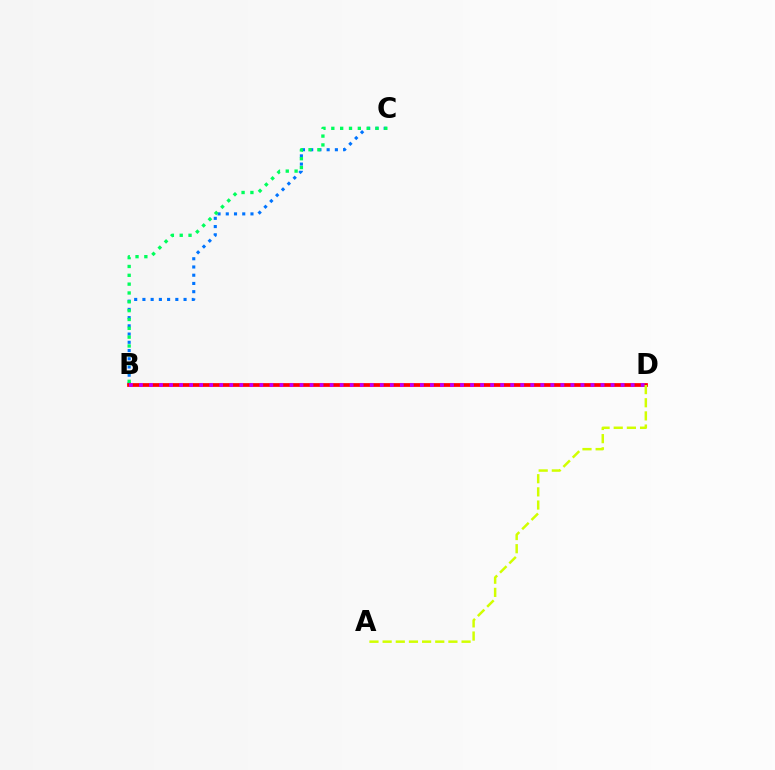{('B', 'C'): [{'color': '#0074ff', 'line_style': 'dotted', 'thickness': 2.24}, {'color': '#00ff5c', 'line_style': 'dotted', 'thickness': 2.4}], ('B', 'D'): [{'color': '#ff0000', 'line_style': 'solid', 'thickness': 2.69}, {'color': '#b900ff', 'line_style': 'dotted', 'thickness': 2.73}], ('A', 'D'): [{'color': '#d1ff00', 'line_style': 'dashed', 'thickness': 1.79}]}